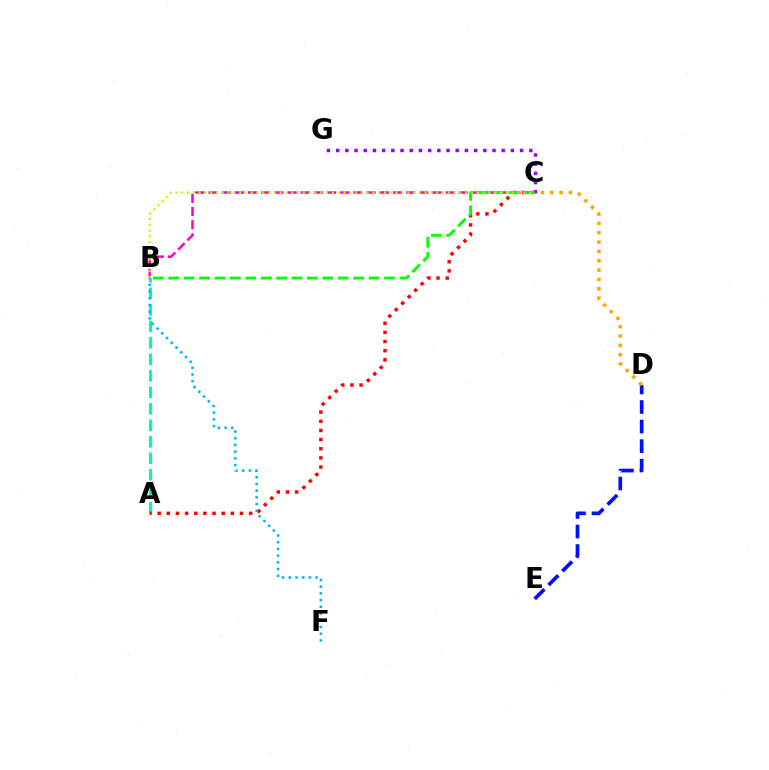{('C', 'G'): [{'color': '#9b00ff', 'line_style': 'dotted', 'thickness': 2.5}], ('A', 'B'): [{'color': '#00ff9d', 'line_style': 'dashed', 'thickness': 2.24}], ('D', 'E'): [{'color': '#0010ff', 'line_style': 'dashed', 'thickness': 2.66}], ('B', 'C'): [{'color': '#ff00bd', 'line_style': 'dashed', 'thickness': 1.79}, {'color': '#08ff00', 'line_style': 'dashed', 'thickness': 2.09}, {'color': '#b3ff00', 'line_style': 'dotted', 'thickness': 1.57}], ('C', 'D'): [{'color': '#ffa500', 'line_style': 'dotted', 'thickness': 2.54}], ('A', 'C'): [{'color': '#ff0000', 'line_style': 'dotted', 'thickness': 2.48}], ('B', 'F'): [{'color': '#00b5ff', 'line_style': 'dotted', 'thickness': 1.82}]}